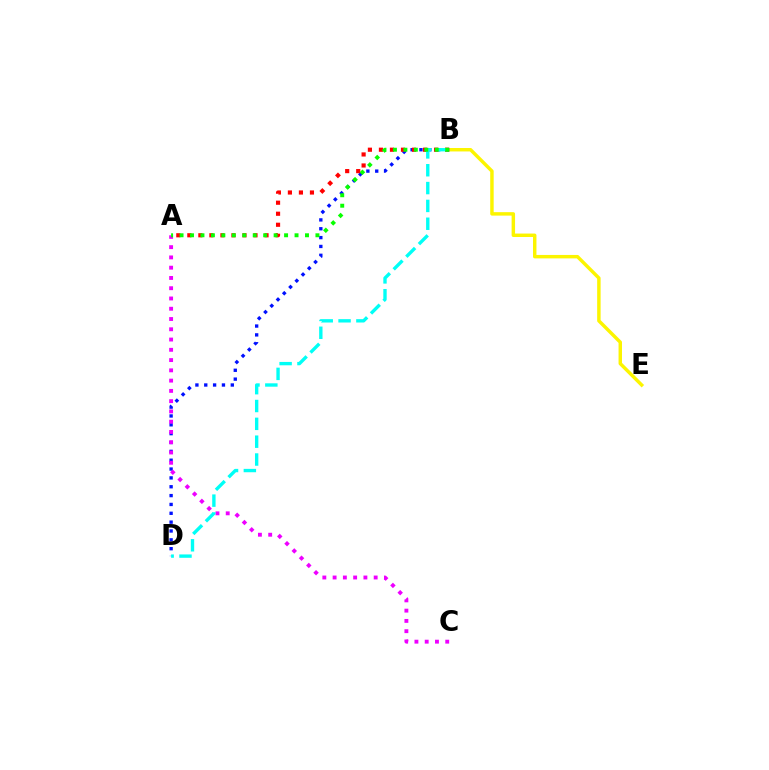{('B', 'E'): [{'color': '#fcf500', 'line_style': 'solid', 'thickness': 2.48}], ('B', 'D'): [{'color': '#0010ff', 'line_style': 'dotted', 'thickness': 2.4}, {'color': '#00fff6', 'line_style': 'dashed', 'thickness': 2.42}], ('A', 'B'): [{'color': '#ff0000', 'line_style': 'dotted', 'thickness': 3.0}, {'color': '#08ff00', 'line_style': 'dotted', 'thickness': 2.84}], ('A', 'C'): [{'color': '#ee00ff', 'line_style': 'dotted', 'thickness': 2.79}]}